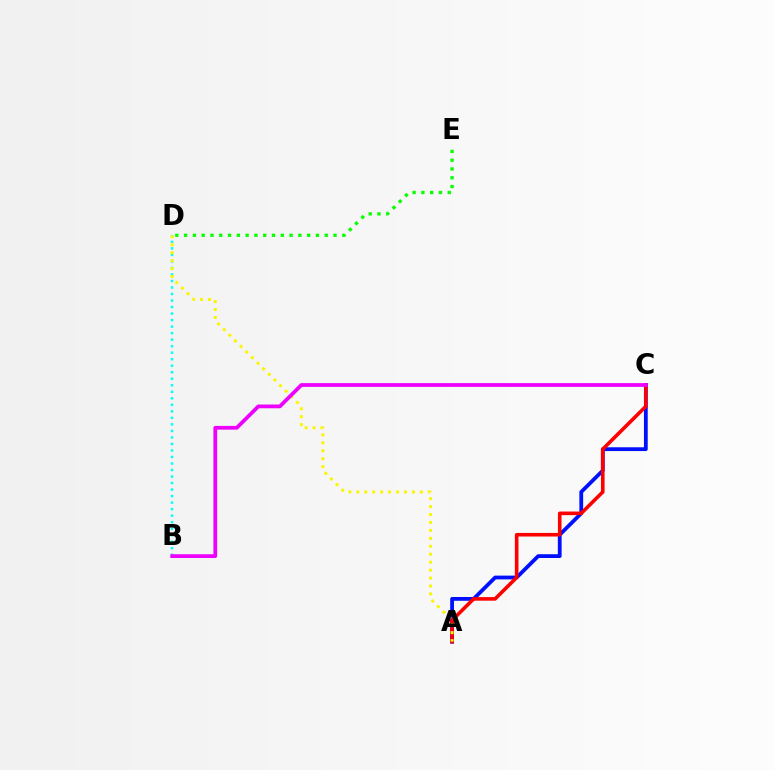{('A', 'C'): [{'color': '#0010ff', 'line_style': 'solid', 'thickness': 2.73}, {'color': '#ff0000', 'line_style': 'solid', 'thickness': 2.58}], ('D', 'E'): [{'color': '#08ff00', 'line_style': 'dotted', 'thickness': 2.39}], ('B', 'D'): [{'color': '#00fff6', 'line_style': 'dotted', 'thickness': 1.77}], ('A', 'D'): [{'color': '#fcf500', 'line_style': 'dotted', 'thickness': 2.16}], ('B', 'C'): [{'color': '#ee00ff', 'line_style': 'solid', 'thickness': 2.71}]}